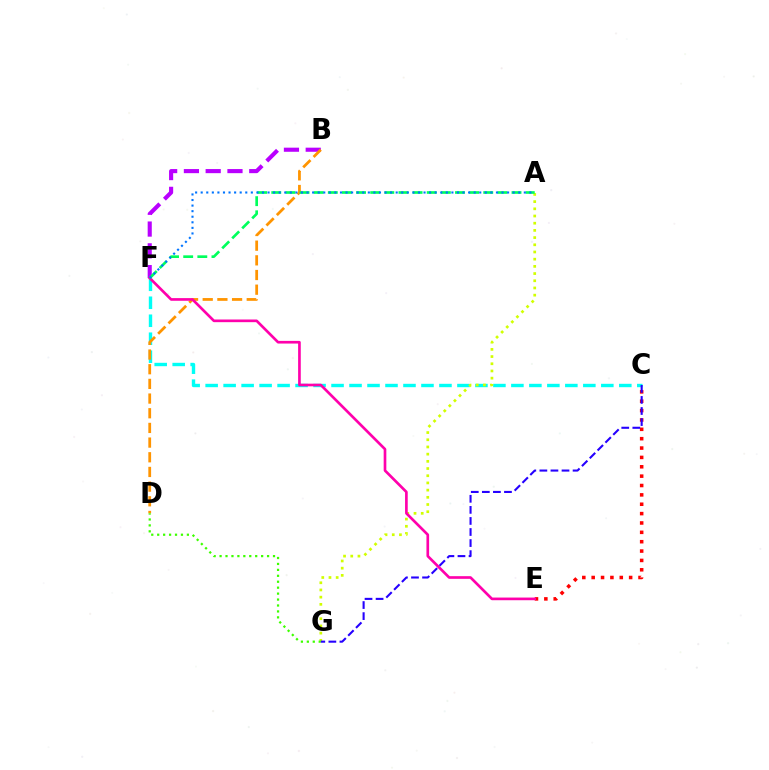{('C', 'E'): [{'color': '#ff0000', 'line_style': 'dotted', 'thickness': 2.54}], ('C', 'F'): [{'color': '#00fff6', 'line_style': 'dashed', 'thickness': 2.44}], ('A', 'G'): [{'color': '#d1ff00', 'line_style': 'dotted', 'thickness': 1.95}], ('B', 'F'): [{'color': '#b900ff', 'line_style': 'dashed', 'thickness': 2.96}], ('B', 'D'): [{'color': '#ff9400', 'line_style': 'dashed', 'thickness': 1.99}], ('D', 'G'): [{'color': '#3dff00', 'line_style': 'dotted', 'thickness': 1.61}], ('E', 'F'): [{'color': '#ff00ac', 'line_style': 'solid', 'thickness': 1.92}], ('A', 'F'): [{'color': '#00ff5c', 'line_style': 'dashed', 'thickness': 1.92}, {'color': '#0074ff', 'line_style': 'dotted', 'thickness': 1.51}], ('C', 'G'): [{'color': '#2500ff', 'line_style': 'dashed', 'thickness': 1.5}]}